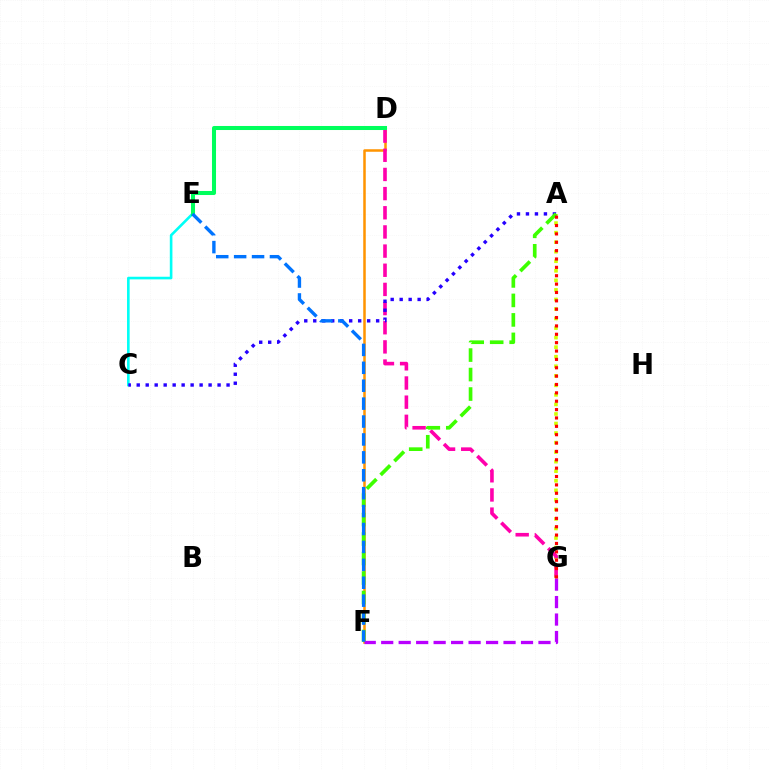{('A', 'G'): [{'color': '#d1ff00', 'line_style': 'dotted', 'thickness': 2.59}, {'color': '#ff0000', 'line_style': 'dotted', 'thickness': 2.27}], ('D', 'F'): [{'color': '#ff9400', 'line_style': 'solid', 'thickness': 1.81}], ('D', 'G'): [{'color': '#ff00ac', 'line_style': 'dashed', 'thickness': 2.6}], ('C', 'E'): [{'color': '#00fff6', 'line_style': 'solid', 'thickness': 1.89}], ('A', 'C'): [{'color': '#2500ff', 'line_style': 'dotted', 'thickness': 2.44}], ('D', 'E'): [{'color': '#00ff5c', 'line_style': 'solid', 'thickness': 2.91}], ('A', 'F'): [{'color': '#3dff00', 'line_style': 'dashed', 'thickness': 2.65}], ('F', 'G'): [{'color': '#b900ff', 'line_style': 'dashed', 'thickness': 2.37}], ('E', 'F'): [{'color': '#0074ff', 'line_style': 'dashed', 'thickness': 2.43}]}